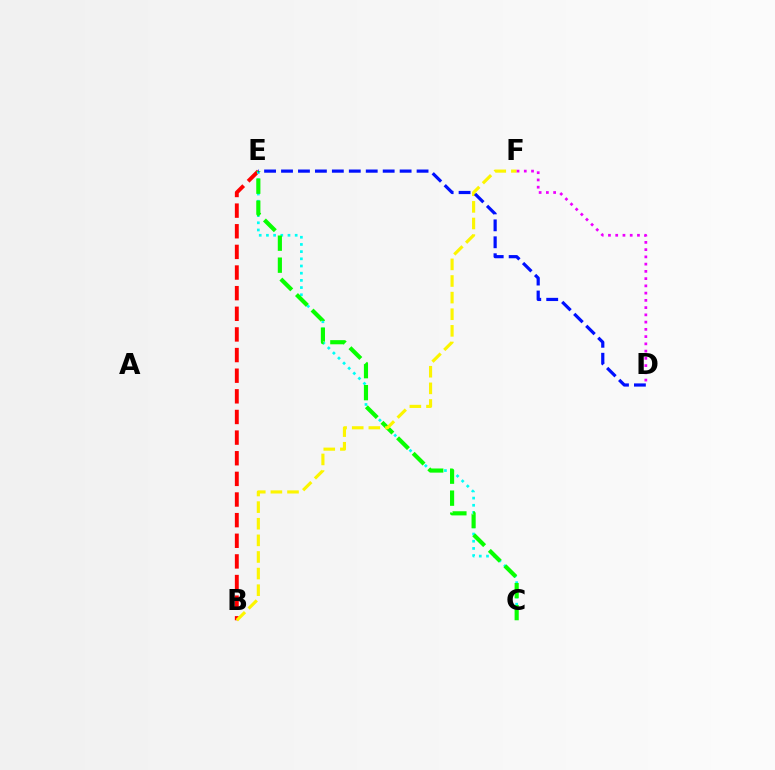{('B', 'E'): [{'color': '#ff0000', 'line_style': 'dashed', 'thickness': 2.8}], ('C', 'E'): [{'color': '#00fff6', 'line_style': 'dotted', 'thickness': 1.95}, {'color': '#08ff00', 'line_style': 'dashed', 'thickness': 2.99}], ('B', 'F'): [{'color': '#fcf500', 'line_style': 'dashed', 'thickness': 2.26}], ('D', 'F'): [{'color': '#ee00ff', 'line_style': 'dotted', 'thickness': 1.97}], ('D', 'E'): [{'color': '#0010ff', 'line_style': 'dashed', 'thickness': 2.3}]}